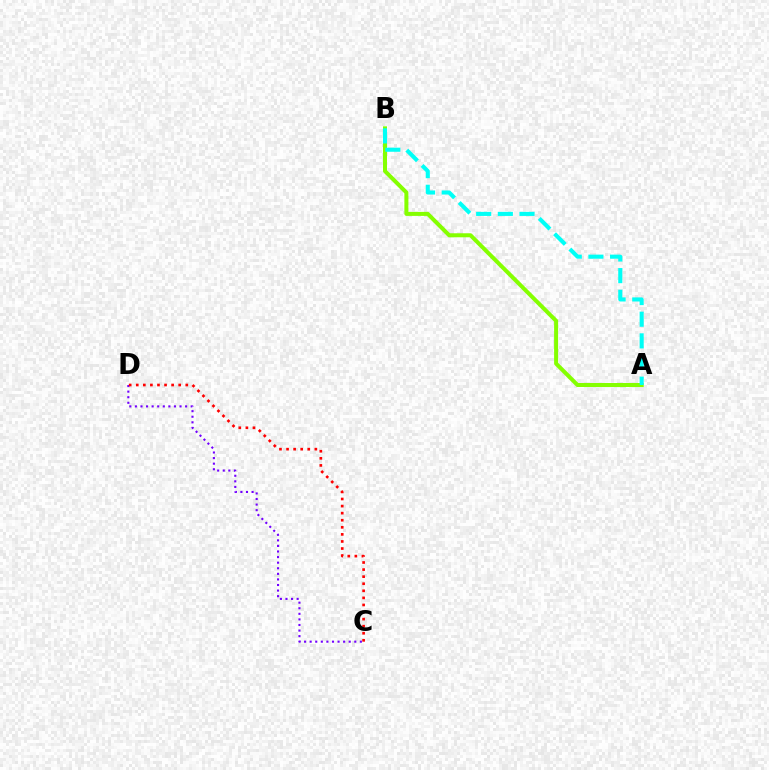{('C', 'D'): [{'color': '#7200ff', 'line_style': 'dotted', 'thickness': 1.52}, {'color': '#ff0000', 'line_style': 'dotted', 'thickness': 1.92}], ('A', 'B'): [{'color': '#84ff00', 'line_style': 'solid', 'thickness': 2.89}, {'color': '#00fff6', 'line_style': 'dashed', 'thickness': 2.94}]}